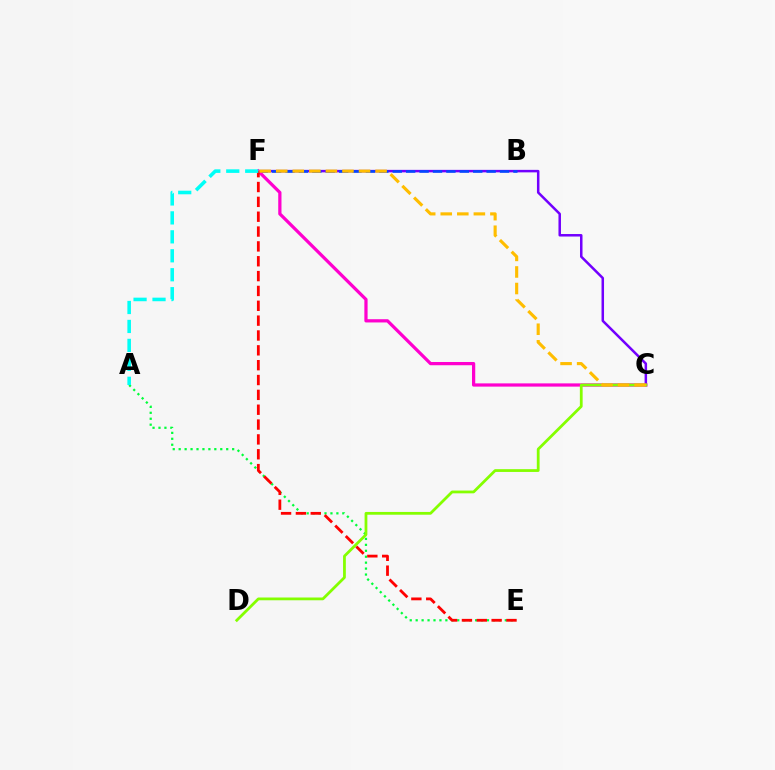{('C', 'F'): [{'color': '#7200ff', 'line_style': 'solid', 'thickness': 1.8}, {'color': '#ff00cf', 'line_style': 'solid', 'thickness': 2.33}, {'color': '#ffbd00', 'line_style': 'dashed', 'thickness': 2.25}], ('A', 'E'): [{'color': '#00ff39', 'line_style': 'dotted', 'thickness': 1.61}], ('B', 'F'): [{'color': '#004bff', 'line_style': 'dashed', 'thickness': 1.82}], ('E', 'F'): [{'color': '#ff0000', 'line_style': 'dashed', 'thickness': 2.02}], ('C', 'D'): [{'color': '#84ff00', 'line_style': 'solid', 'thickness': 2.0}], ('A', 'F'): [{'color': '#00fff6', 'line_style': 'dashed', 'thickness': 2.57}]}